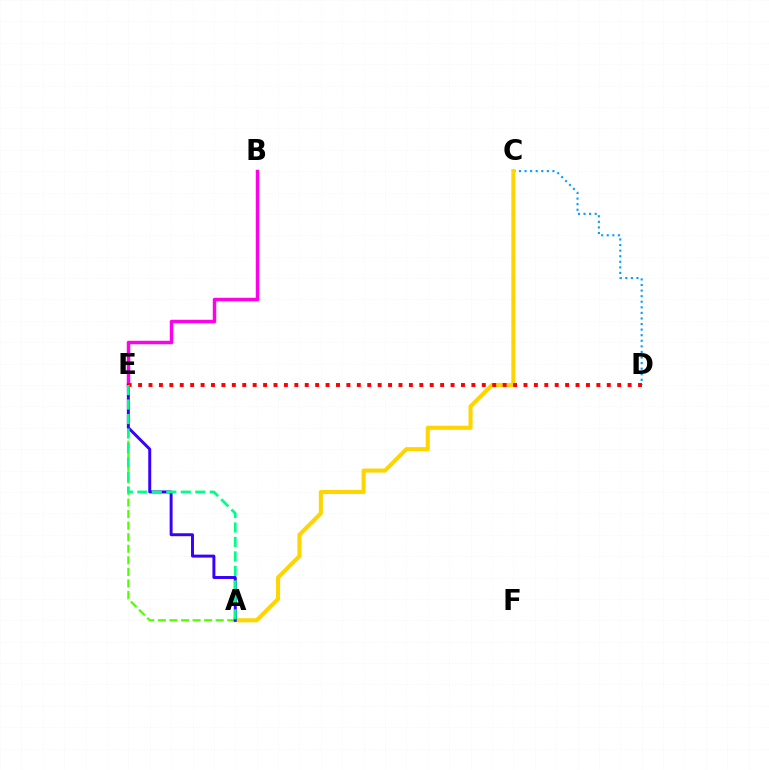{('C', 'D'): [{'color': '#009eff', 'line_style': 'dotted', 'thickness': 1.52}], ('A', 'C'): [{'color': '#ffd500', 'line_style': 'solid', 'thickness': 2.94}], ('B', 'E'): [{'color': '#ff00ed', 'line_style': 'solid', 'thickness': 2.49}], ('A', 'E'): [{'color': '#4fff00', 'line_style': 'dashed', 'thickness': 1.57}, {'color': '#3700ff', 'line_style': 'solid', 'thickness': 2.13}, {'color': '#00ff86', 'line_style': 'dashed', 'thickness': 1.97}], ('D', 'E'): [{'color': '#ff0000', 'line_style': 'dotted', 'thickness': 2.83}]}